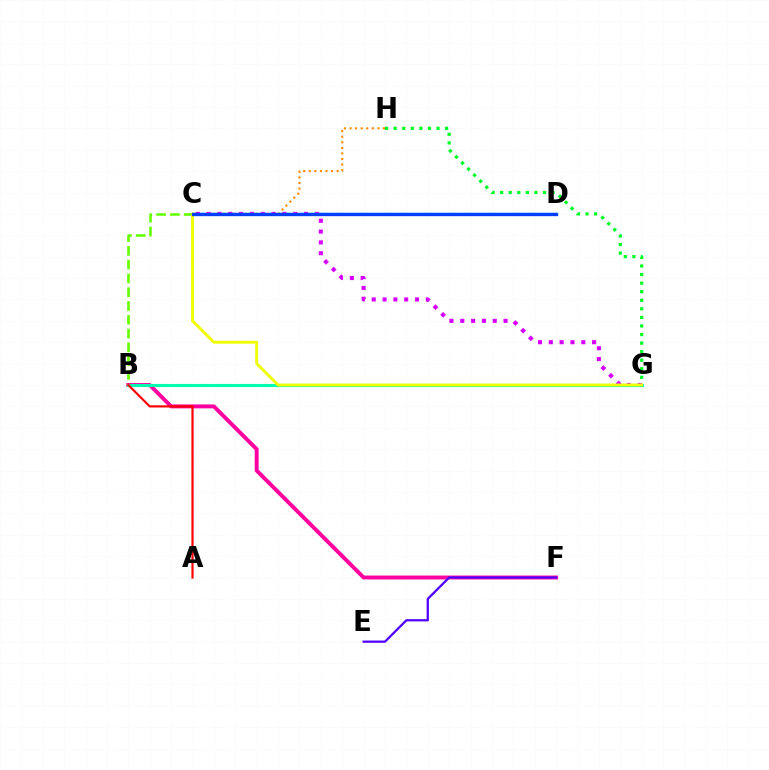{('C', 'D'): [{'color': '#00c7ff', 'line_style': 'solid', 'thickness': 1.68}, {'color': '#003fff', 'line_style': 'solid', 'thickness': 2.39}], ('B', 'C'): [{'color': '#66ff00', 'line_style': 'dashed', 'thickness': 1.87}], ('C', 'G'): [{'color': '#d600ff', 'line_style': 'dotted', 'thickness': 2.94}, {'color': '#eeff00', 'line_style': 'solid', 'thickness': 2.08}], ('B', 'F'): [{'color': '#ff00a0', 'line_style': 'solid', 'thickness': 2.82}], ('G', 'H'): [{'color': '#00ff27', 'line_style': 'dotted', 'thickness': 2.33}], ('B', 'G'): [{'color': '#00ffaf', 'line_style': 'solid', 'thickness': 2.23}], ('E', 'F'): [{'color': '#4f00ff', 'line_style': 'solid', 'thickness': 1.62}], ('A', 'B'): [{'color': '#ff0000', 'line_style': 'solid', 'thickness': 1.57}], ('C', 'H'): [{'color': '#ff8800', 'line_style': 'dotted', 'thickness': 1.51}]}